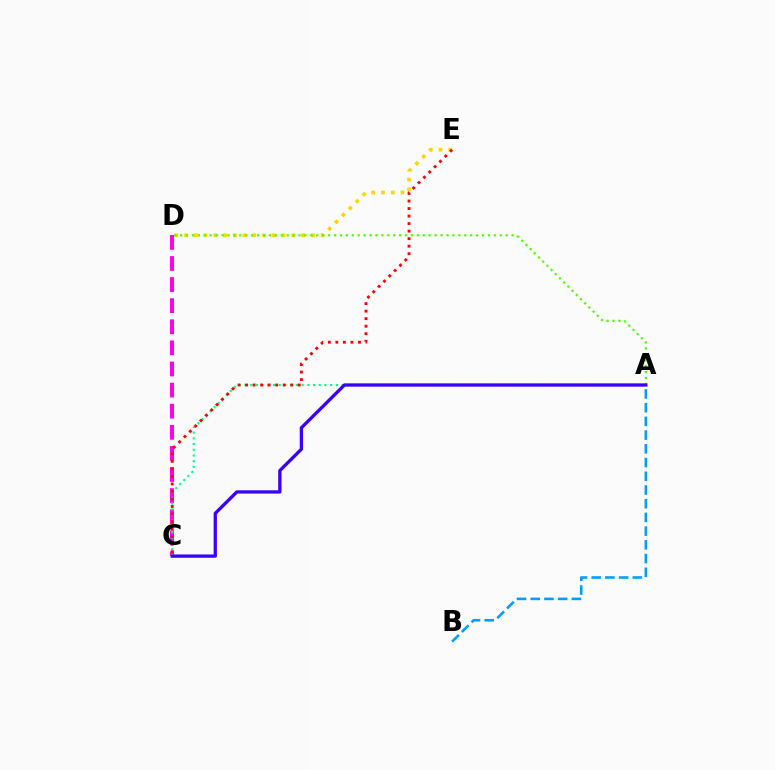{('C', 'D'): [{'color': '#ff00ed', 'line_style': 'dashed', 'thickness': 2.87}], ('A', 'B'): [{'color': '#009eff', 'line_style': 'dashed', 'thickness': 1.86}], ('D', 'E'): [{'color': '#ffd500', 'line_style': 'dotted', 'thickness': 2.65}], ('A', 'D'): [{'color': '#4fff00', 'line_style': 'dotted', 'thickness': 1.61}], ('A', 'C'): [{'color': '#00ff86', 'line_style': 'dotted', 'thickness': 1.55}, {'color': '#3700ff', 'line_style': 'solid', 'thickness': 2.37}], ('C', 'E'): [{'color': '#ff0000', 'line_style': 'dotted', 'thickness': 2.05}]}